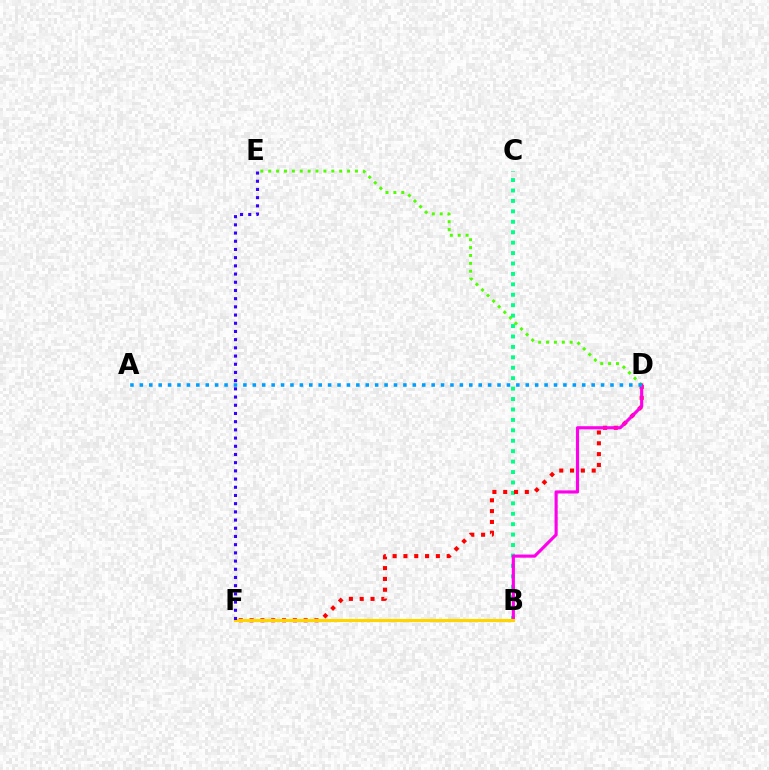{('D', 'E'): [{'color': '#4fff00', 'line_style': 'dotted', 'thickness': 2.14}], ('B', 'C'): [{'color': '#00ff86', 'line_style': 'dotted', 'thickness': 2.83}], ('D', 'F'): [{'color': '#ff0000', 'line_style': 'dotted', 'thickness': 2.94}], ('B', 'D'): [{'color': '#ff00ed', 'line_style': 'solid', 'thickness': 2.26}], ('B', 'F'): [{'color': '#ffd500', 'line_style': 'solid', 'thickness': 2.27}], ('A', 'D'): [{'color': '#009eff', 'line_style': 'dotted', 'thickness': 2.56}], ('E', 'F'): [{'color': '#3700ff', 'line_style': 'dotted', 'thickness': 2.23}]}